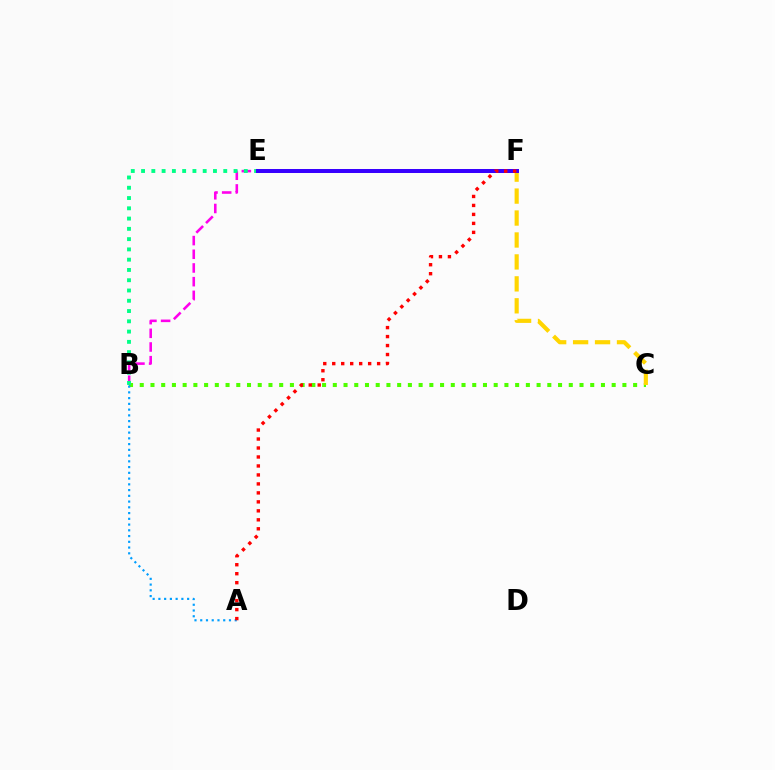{('B', 'C'): [{'color': '#4fff00', 'line_style': 'dotted', 'thickness': 2.91}], ('C', 'F'): [{'color': '#ffd500', 'line_style': 'dashed', 'thickness': 2.98}], ('B', 'F'): [{'color': '#ff00ed', 'line_style': 'dashed', 'thickness': 1.86}], ('A', 'B'): [{'color': '#009eff', 'line_style': 'dotted', 'thickness': 1.56}], ('B', 'E'): [{'color': '#00ff86', 'line_style': 'dotted', 'thickness': 2.79}], ('E', 'F'): [{'color': '#3700ff', 'line_style': 'solid', 'thickness': 2.87}], ('A', 'F'): [{'color': '#ff0000', 'line_style': 'dotted', 'thickness': 2.44}]}